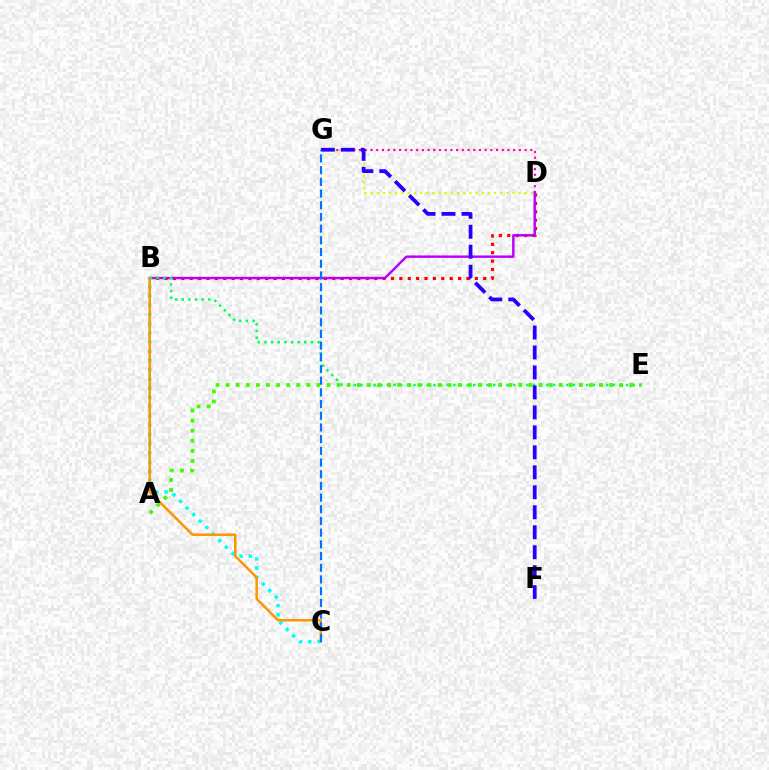{('B', 'D'): [{'color': '#ff0000', 'line_style': 'dotted', 'thickness': 2.28}, {'color': '#b900ff', 'line_style': 'solid', 'thickness': 1.75}], ('D', 'G'): [{'color': '#d1ff00', 'line_style': 'dotted', 'thickness': 1.68}, {'color': '#ff00ac', 'line_style': 'dotted', 'thickness': 1.55}], ('B', 'C'): [{'color': '#00fff6', 'line_style': 'dotted', 'thickness': 2.51}, {'color': '#ff9400', 'line_style': 'solid', 'thickness': 1.78}], ('B', 'E'): [{'color': '#00ff5c', 'line_style': 'dotted', 'thickness': 1.8}], ('A', 'E'): [{'color': '#3dff00', 'line_style': 'dotted', 'thickness': 2.74}], ('F', 'G'): [{'color': '#2500ff', 'line_style': 'dashed', 'thickness': 2.71}], ('C', 'G'): [{'color': '#0074ff', 'line_style': 'dashed', 'thickness': 1.59}]}